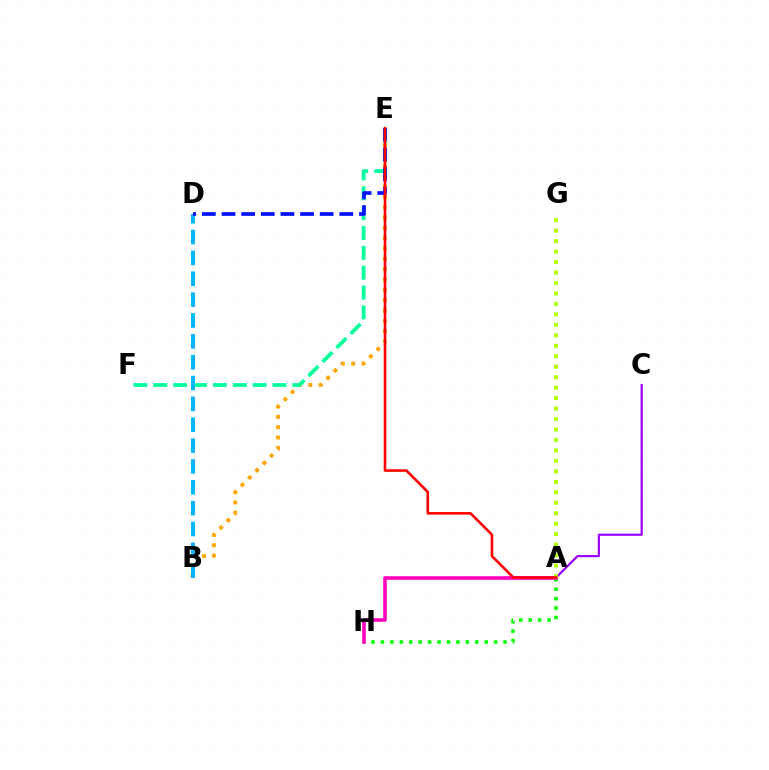{('A', 'C'): [{'color': '#9b00ff', 'line_style': 'solid', 'thickness': 1.58}], ('B', 'E'): [{'color': '#ffa500', 'line_style': 'dotted', 'thickness': 2.81}], ('E', 'F'): [{'color': '#00ff9d', 'line_style': 'dashed', 'thickness': 2.7}], ('B', 'D'): [{'color': '#00b5ff', 'line_style': 'dashed', 'thickness': 2.83}], ('A', 'H'): [{'color': '#08ff00', 'line_style': 'dotted', 'thickness': 2.56}, {'color': '#ff00bd', 'line_style': 'solid', 'thickness': 2.59}], ('D', 'E'): [{'color': '#0010ff', 'line_style': 'dashed', 'thickness': 2.67}], ('A', 'G'): [{'color': '#b3ff00', 'line_style': 'dotted', 'thickness': 2.84}], ('A', 'E'): [{'color': '#ff0000', 'line_style': 'solid', 'thickness': 1.88}]}